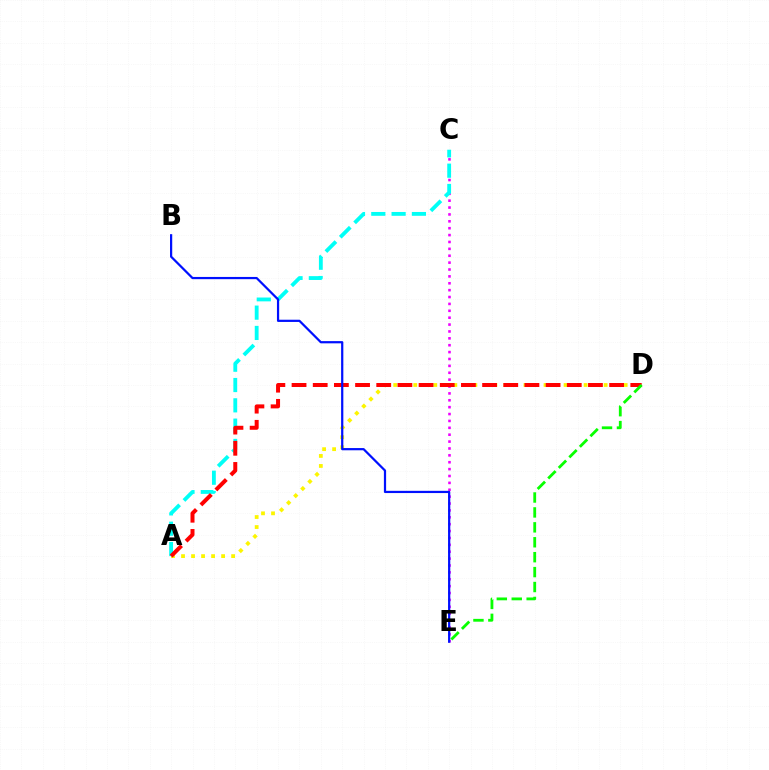{('A', 'D'): [{'color': '#fcf500', 'line_style': 'dotted', 'thickness': 2.72}, {'color': '#ff0000', 'line_style': 'dashed', 'thickness': 2.88}], ('C', 'E'): [{'color': '#ee00ff', 'line_style': 'dotted', 'thickness': 1.87}], ('A', 'C'): [{'color': '#00fff6', 'line_style': 'dashed', 'thickness': 2.76}], ('B', 'E'): [{'color': '#0010ff', 'line_style': 'solid', 'thickness': 1.6}], ('D', 'E'): [{'color': '#08ff00', 'line_style': 'dashed', 'thickness': 2.03}]}